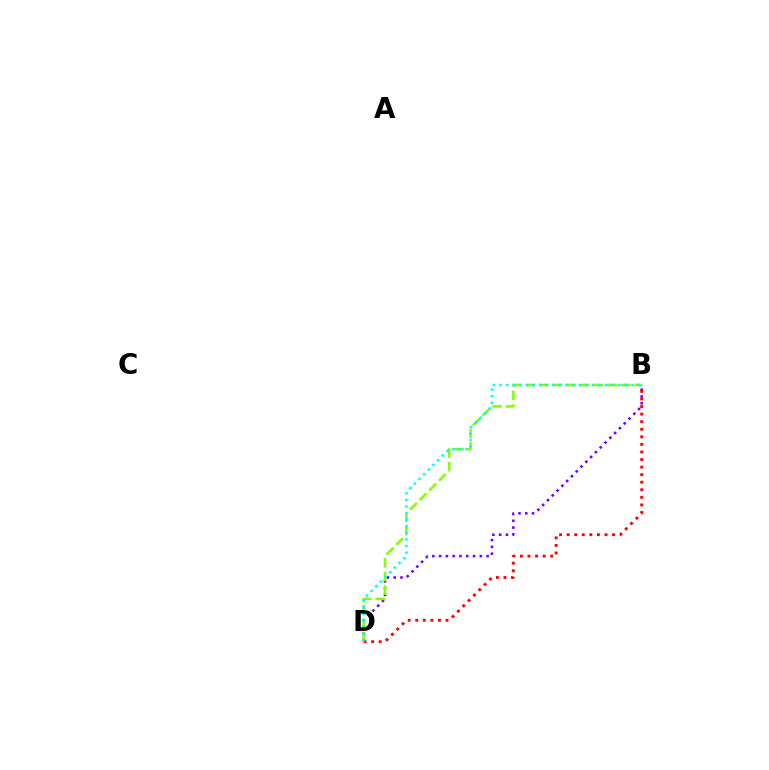{('B', 'D'): [{'color': '#7200ff', 'line_style': 'dotted', 'thickness': 1.84}, {'color': '#84ff00', 'line_style': 'dashed', 'thickness': 1.85}, {'color': '#ff0000', 'line_style': 'dotted', 'thickness': 2.06}, {'color': '#00fff6', 'line_style': 'dotted', 'thickness': 1.79}]}